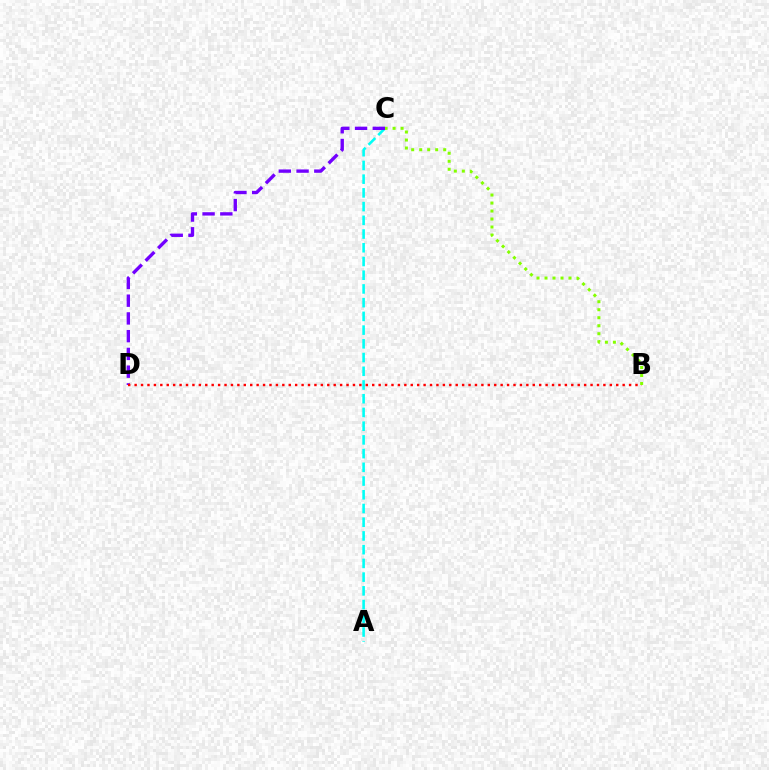{('A', 'C'): [{'color': '#00fff6', 'line_style': 'dashed', 'thickness': 1.86}], ('C', 'D'): [{'color': '#7200ff', 'line_style': 'dashed', 'thickness': 2.41}], ('B', 'D'): [{'color': '#ff0000', 'line_style': 'dotted', 'thickness': 1.74}], ('B', 'C'): [{'color': '#84ff00', 'line_style': 'dotted', 'thickness': 2.17}]}